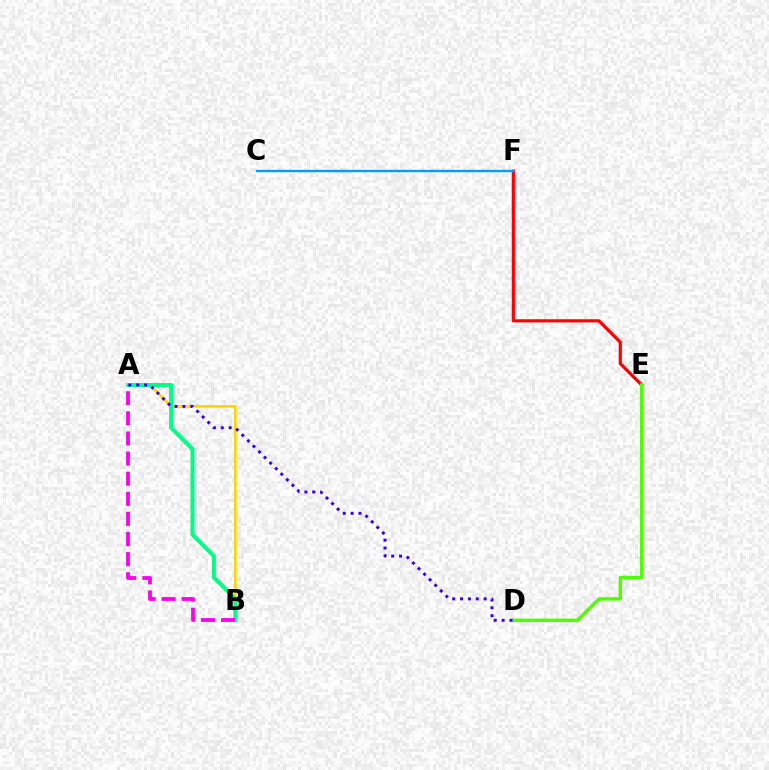{('E', 'F'): [{'color': '#ff0000', 'line_style': 'solid', 'thickness': 2.28}], ('A', 'B'): [{'color': '#ffd500', 'line_style': 'solid', 'thickness': 1.92}, {'color': '#00ff86', 'line_style': 'solid', 'thickness': 2.88}, {'color': '#ff00ed', 'line_style': 'dashed', 'thickness': 2.73}], ('D', 'E'): [{'color': '#4fff00', 'line_style': 'solid', 'thickness': 2.45}], ('C', 'F'): [{'color': '#009eff', 'line_style': 'solid', 'thickness': 1.7}], ('A', 'D'): [{'color': '#3700ff', 'line_style': 'dotted', 'thickness': 2.14}]}